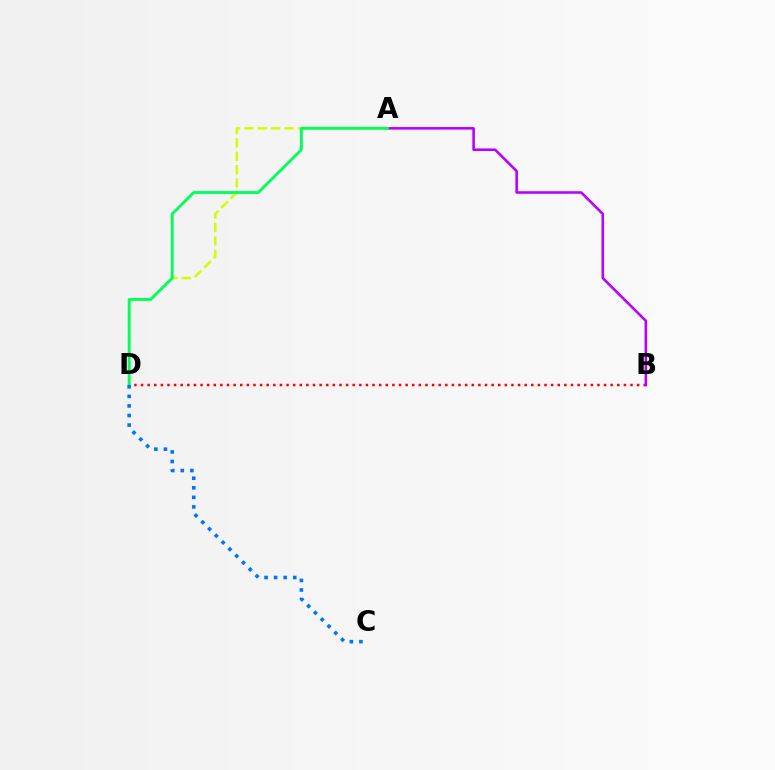{('A', 'D'): [{'color': '#d1ff00', 'line_style': 'dashed', 'thickness': 1.82}, {'color': '#00ff5c', 'line_style': 'solid', 'thickness': 2.06}], ('B', 'D'): [{'color': '#ff0000', 'line_style': 'dotted', 'thickness': 1.8}], ('A', 'B'): [{'color': '#b900ff', 'line_style': 'solid', 'thickness': 1.85}], ('C', 'D'): [{'color': '#0074ff', 'line_style': 'dotted', 'thickness': 2.6}]}